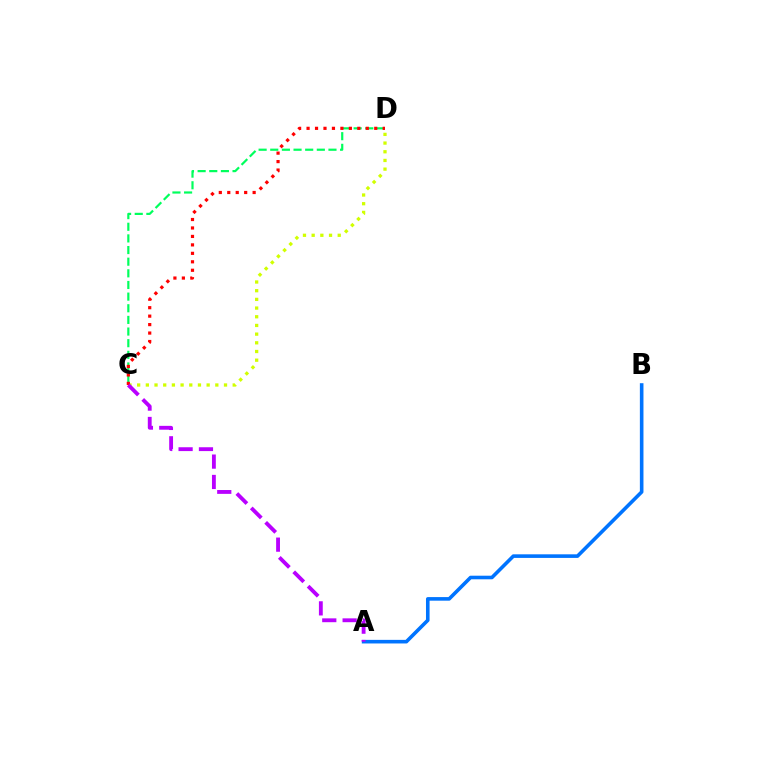{('C', 'D'): [{'color': '#00ff5c', 'line_style': 'dashed', 'thickness': 1.58}, {'color': '#d1ff00', 'line_style': 'dotted', 'thickness': 2.36}, {'color': '#ff0000', 'line_style': 'dotted', 'thickness': 2.3}], ('A', 'B'): [{'color': '#0074ff', 'line_style': 'solid', 'thickness': 2.59}], ('A', 'C'): [{'color': '#b900ff', 'line_style': 'dashed', 'thickness': 2.77}]}